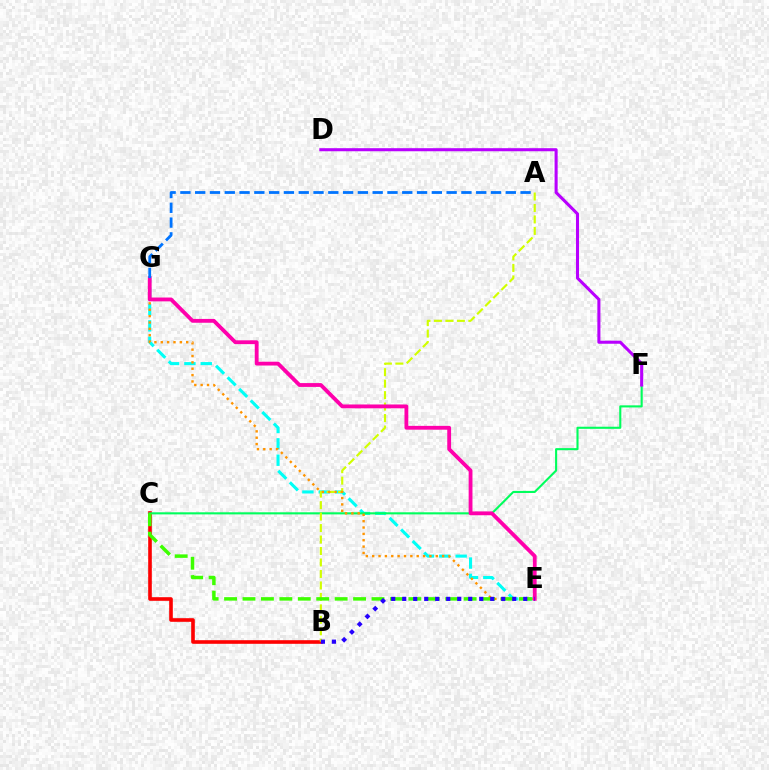{('B', 'C'): [{'color': '#ff0000', 'line_style': 'solid', 'thickness': 2.6}], ('E', 'G'): [{'color': '#00fff6', 'line_style': 'dashed', 'thickness': 2.22}, {'color': '#ff9400', 'line_style': 'dotted', 'thickness': 1.73}, {'color': '#ff00ac', 'line_style': 'solid', 'thickness': 2.75}], ('C', 'F'): [{'color': '#00ff5c', 'line_style': 'solid', 'thickness': 1.51}], ('A', 'B'): [{'color': '#d1ff00', 'line_style': 'dashed', 'thickness': 1.56}], ('C', 'E'): [{'color': '#3dff00', 'line_style': 'dashed', 'thickness': 2.5}], ('D', 'F'): [{'color': '#b900ff', 'line_style': 'solid', 'thickness': 2.2}], ('A', 'G'): [{'color': '#0074ff', 'line_style': 'dashed', 'thickness': 2.01}], ('B', 'E'): [{'color': '#2500ff', 'line_style': 'dotted', 'thickness': 2.99}]}